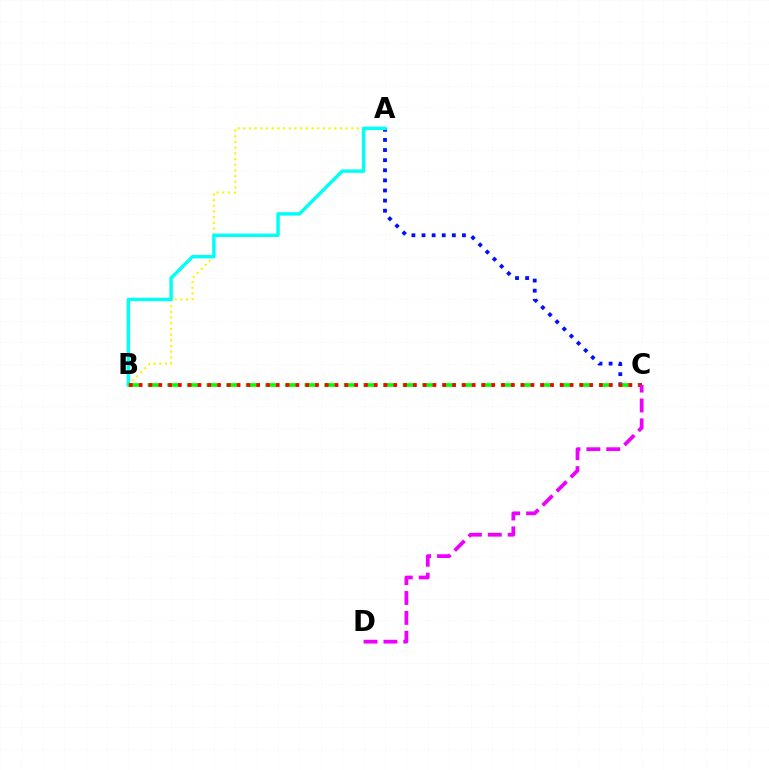{('A', 'B'): [{'color': '#fcf500', 'line_style': 'dotted', 'thickness': 1.54}, {'color': '#00fff6', 'line_style': 'solid', 'thickness': 2.48}], ('A', 'C'): [{'color': '#0010ff', 'line_style': 'dotted', 'thickness': 2.75}], ('B', 'C'): [{'color': '#08ff00', 'line_style': 'dashed', 'thickness': 2.67}, {'color': '#ff0000', 'line_style': 'dotted', 'thickness': 2.66}], ('C', 'D'): [{'color': '#ee00ff', 'line_style': 'dashed', 'thickness': 2.7}]}